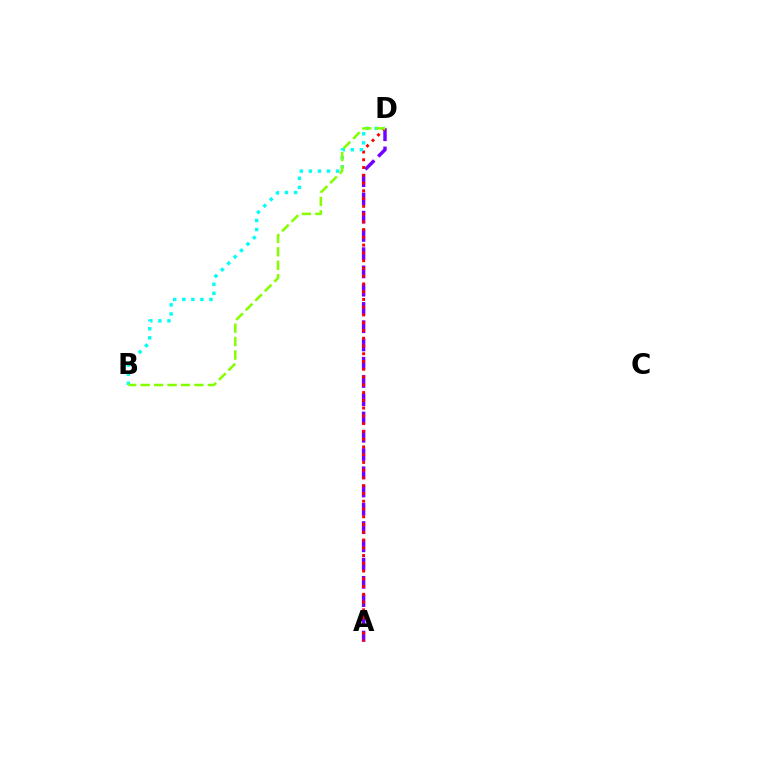{('A', 'D'): [{'color': '#7200ff', 'line_style': 'dashed', 'thickness': 2.48}, {'color': '#ff0000', 'line_style': 'dotted', 'thickness': 2.11}], ('B', 'D'): [{'color': '#00fff6', 'line_style': 'dotted', 'thickness': 2.46}, {'color': '#84ff00', 'line_style': 'dashed', 'thickness': 1.83}]}